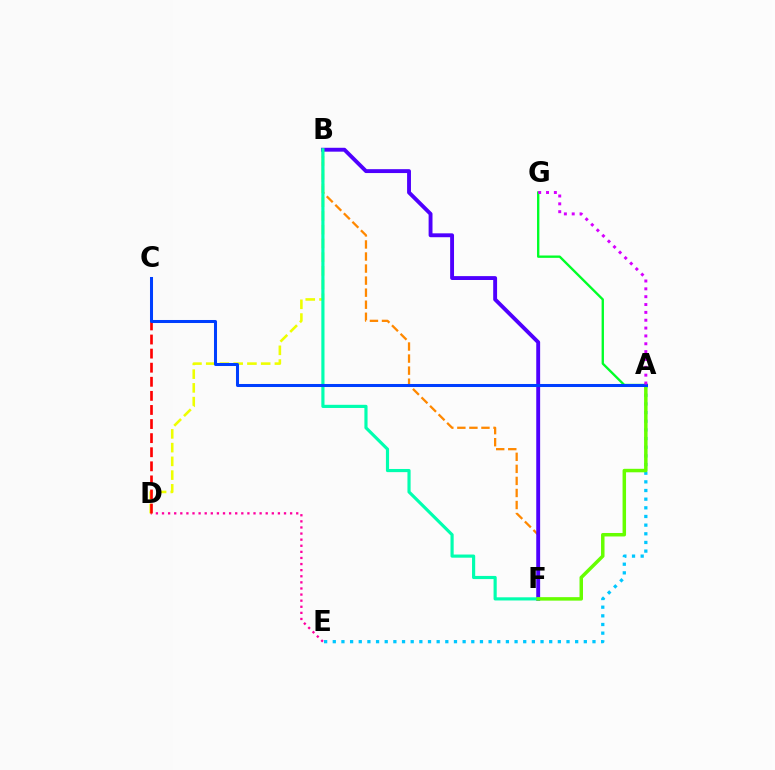{('B', 'F'): [{'color': '#ff8800', 'line_style': 'dashed', 'thickness': 1.64}, {'color': '#4f00ff', 'line_style': 'solid', 'thickness': 2.8}, {'color': '#00ffaf', 'line_style': 'solid', 'thickness': 2.27}], ('A', 'G'): [{'color': '#00ff27', 'line_style': 'solid', 'thickness': 1.69}, {'color': '#d600ff', 'line_style': 'dotted', 'thickness': 2.13}], ('D', 'E'): [{'color': '#ff00a0', 'line_style': 'dotted', 'thickness': 1.66}], ('B', 'D'): [{'color': '#eeff00', 'line_style': 'dashed', 'thickness': 1.87}], ('A', 'E'): [{'color': '#00c7ff', 'line_style': 'dotted', 'thickness': 2.35}], ('A', 'F'): [{'color': '#66ff00', 'line_style': 'solid', 'thickness': 2.51}], ('C', 'D'): [{'color': '#ff0000', 'line_style': 'dashed', 'thickness': 1.91}], ('A', 'C'): [{'color': '#003fff', 'line_style': 'solid', 'thickness': 2.18}]}